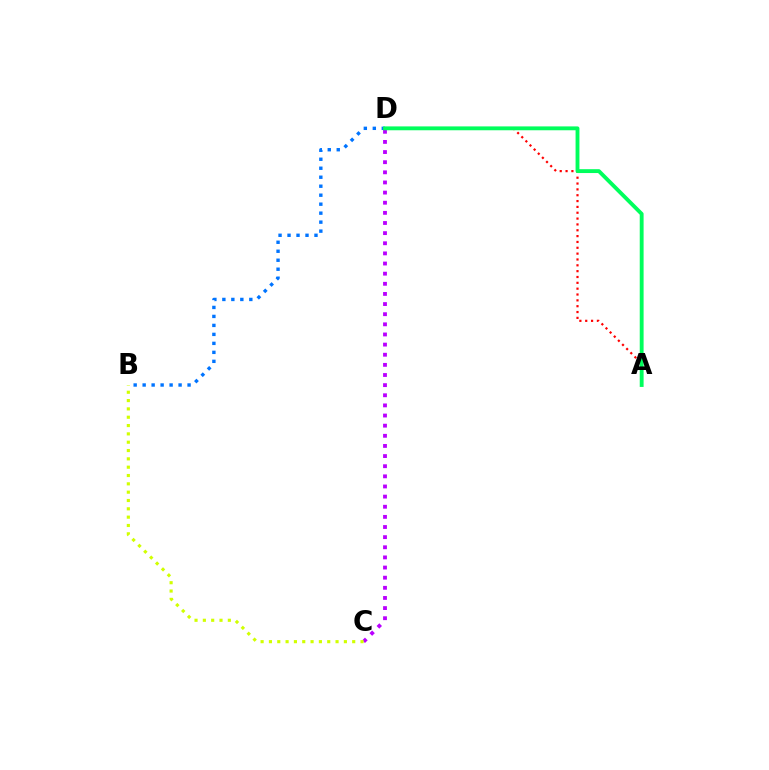{('C', 'D'): [{'color': '#b900ff', 'line_style': 'dotted', 'thickness': 2.75}], ('A', 'D'): [{'color': '#ff0000', 'line_style': 'dotted', 'thickness': 1.59}, {'color': '#00ff5c', 'line_style': 'solid', 'thickness': 2.78}], ('B', 'C'): [{'color': '#d1ff00', 'line_style': 'dotted', 'thickness': 2.26}], ('B', 'D'): [{'color': '#0074ff', 'line_style': 'dotted', 'thickness': 2.44}]}